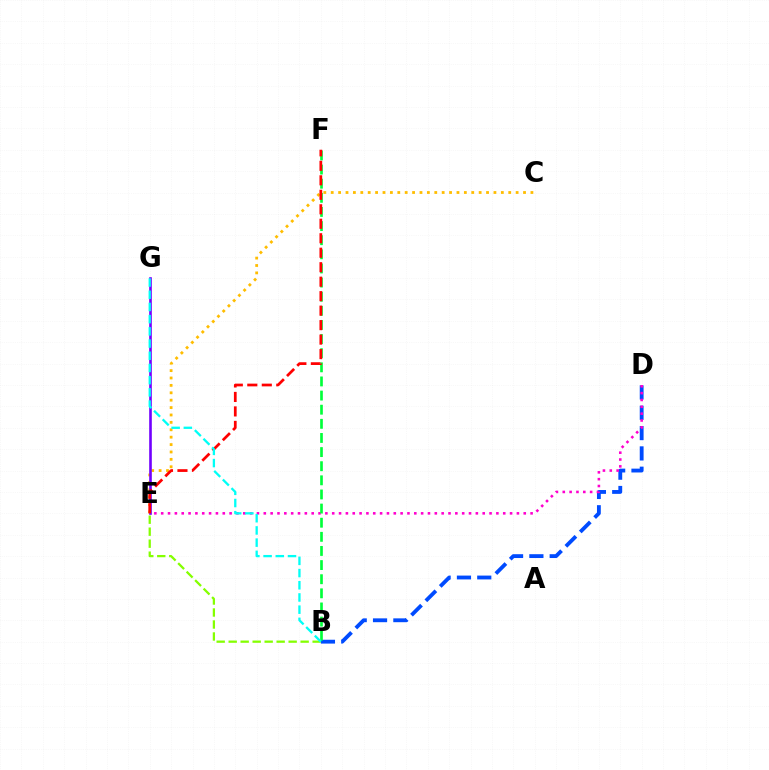{('B', 'D'): [{'color': '#004bff', 'line_style': 'dashed', 'thickness': 2.76}], ('C', 'E'): [{'color': '#ffbd00', 'line_style': 'dotted', 'thickness': 2.01}], ('E', 'G'): [{'color': '#7200ff', 'line_style': 'solid', 'thickness': 1.88}], ('D', 'E'): [{'color': '#ff00cf', 'line_style': 'dotted', 'thickness': 1.86}], ('B', 'F'): [{'color': '#00ff39', 'line_style': 'dashed', 'thickness': 1.92}], ('E', 'F'): [{'color': '#ff0000', 'line_style': 'dashed', 'thickness': 1.97}], ('B', 'E'): [{'color': '#84ff00', 'line_style': 'dashed', 'thickness': 1.63}], ('B', 'G'): [{'color': '#00fff6', 'line_style': 'dashed', 'thickness': 1.66}]}